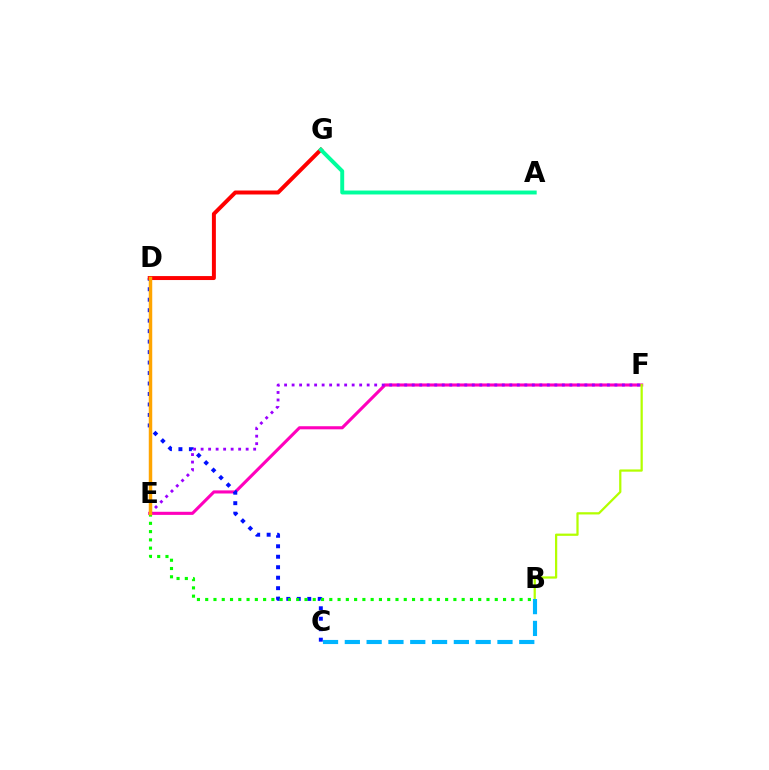{('E', 'F'): [{'color': '#ff00bd', 'line_style': 'solid', 'thickness': 2.23}, {'color': '#9b00ff', 'line_style': 'dotted', 'thickness': 2.04}], ('C', 'D'): [{'color': '#0010ff', 'line_style': 'dotted', 'thickness': 2.85}], ('B', 'E'): [{'color': '#08ff00', 'line_style': 'dotted', 'thickness': 2.25}], ('B', 'F'): [{'color': '#b3ff00', 'line_style': 'solid', 'thickness': 1.62}], ('D', 'G'): [{'color': '#ff0000', 'line_style': 'solid', 'thickness': 2.86}], ('A', 'G'): [{'color': '#00ff9d', 'line_style': 'solid', 'thickness': 2.83}], ('B', 'C'): [{'color': '#00b5ff', 'line_style': 'dashed', 'thickness': 2.96}], ('D', 'E'): [{'color': '#ffa500', 'line_style': 'solid', 'thickness': 2.5}]}